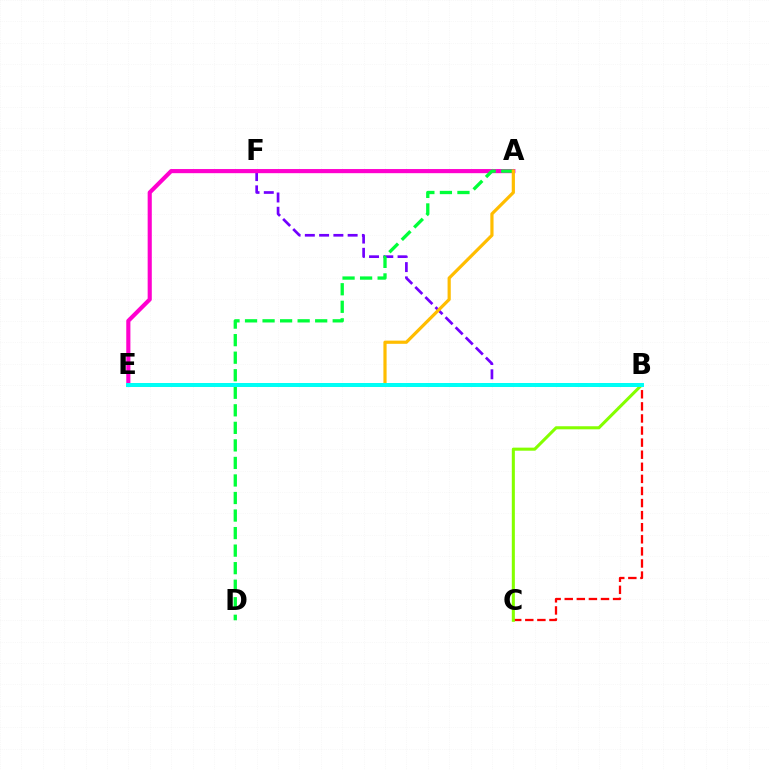{('B', 'F'): [{'color': '#7200ff', 'line_style': 'dashed', 'thickness': 1.94}], ('B', 'C'): [{'color': '#ff0000', 'line_style': 'dashed', 'thickness': 1.64}, {'color': '#84ff00', 'line_style': 'solid', 'thickness': 2.21}], ('A', 'E'): [{'color': '#ff00cf', 'line_style': 'solid', 'thickness': 2.98}, {'color': '#ffbd00', 'line_style': 'solid', 'thickness': 2.3}], ('B', 'E'): [{'color': '#004bff', 'line_style': 'dashed', 'thickness': 2.53}, {'color': '#00fff6', 'line_style': 'solid', 'thickness': 2.86}], ('A', 'D'): [{'color': '#00ff39', 'line_style': 'dashed', 'thickness': 2.38}]}